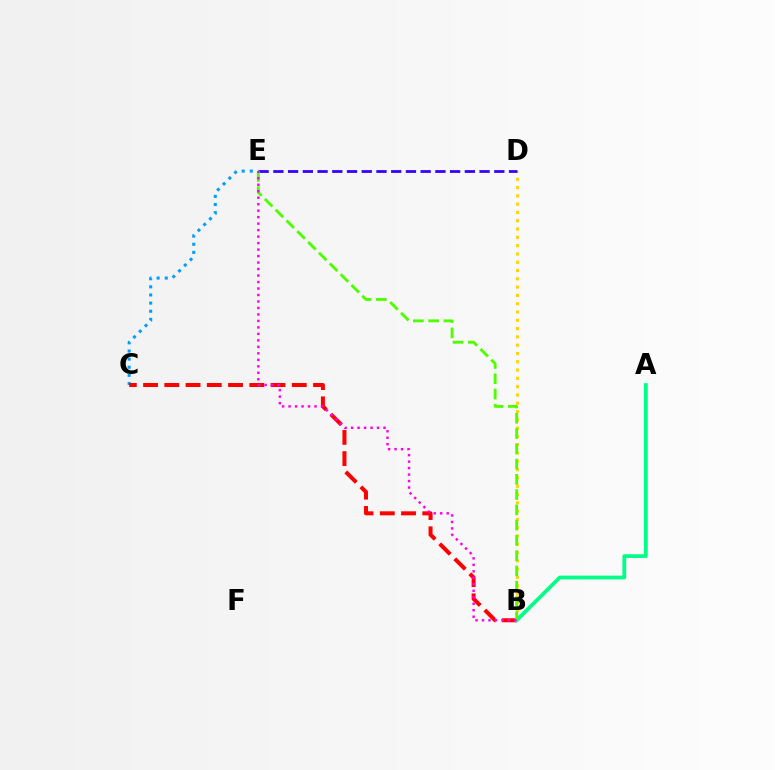{('B', 'D'): [{'color': '#ffd500', 'line_style': 'dotted', 'thickness': 2.25}], ('D', 'E'): [{'color': '#3700ff', 'line_style': 'dashed', 'thickness': 2.0}], ('C', 'E'): [{'color': '#009eff', 'line_style': 'dotted', 'thickness': 2.21}], ('B', 'C'): [{'color': '#ff0000', 'line_style': 'dashed', 'thickness': 2.89}], ('A', 'B'): [{'color': '#00ff86', 'line_style': 'solid', 'thickness': 2.71}], ('B', 'E'): [{'color': '#4fff00', 'line_style': 'dashed', 'thickness': 2.07}, {'color': '#ff00ed', 'line_style': 'dotted', 'thickness': 1.76}]}